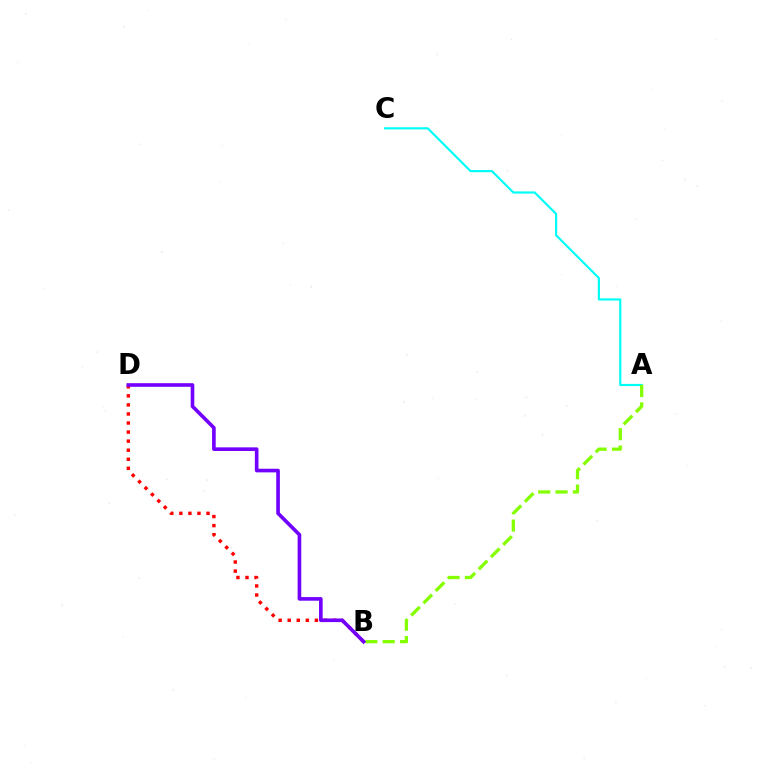{('A', 'C'): [{'color': '#00fff6', 'line_style': 'solid', 'thickness': 1.57}], ('A', 'B'): [{'color': '#84ff00', 'line_style': 'dashed', 'thickness': 2.35}], ('B', 'D'): [{'color': '#ff0000', 'line_style': 'dotted', 'thickness': 2.46}, {'color': '#7200ff', 'line_style': 'solid', 'thickness': 2.61}]}